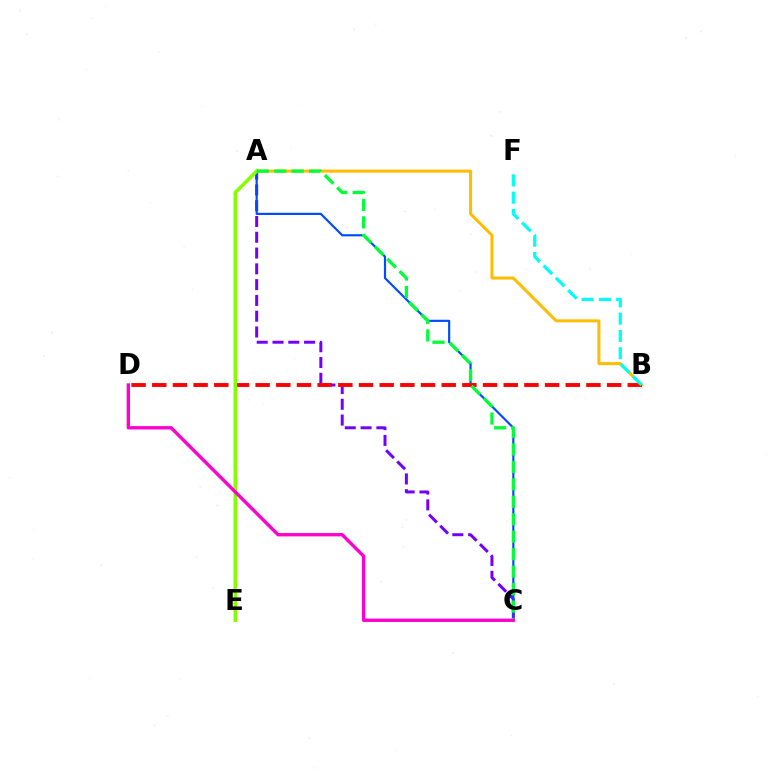{('A', 'C'): [{'color': '#7200ff', 'line_style': 'dashed', 'thickness': 2.14}, {'color': '#004bff', 'line_style': 'solid', 'thickness': 1.56}, {'color': '#00ff39', 'line_style': 'dashed', 'thickness': 2.37}], ('A', 'B'): [{'color': '#ffbd00', 'line_style': 'solid', 'thickness': 2.18}], ('B', 'D'): [{'color': '#ff0000', 'line_style': 'dashed', 'thickness': 2.81}], ('A', 'E'): [{'color': '#84ff00', 'line_style': 'solid', 'thickness': 2.56}], ('B', 'F'): [{'color': '#00fff6', 'line_style': 'dashed', 'thickness': 2.35}], ('C', 'D'): [{'color': '#ff00cf', 'line_style': 'solid', 'thickness': 2.41}]}